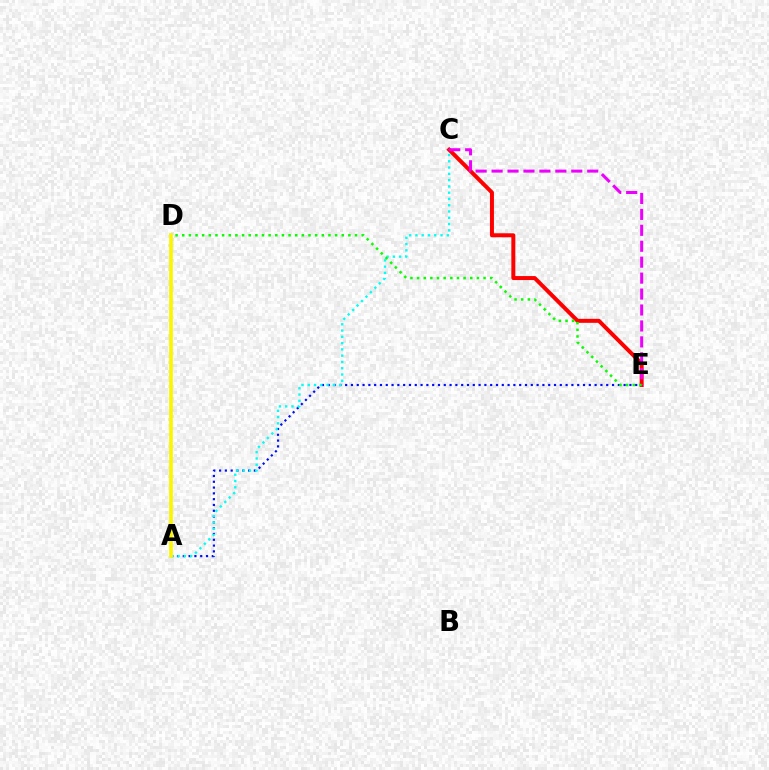{('A', 'E'): [{'color': '#0010ff', 'line_style': 'dotted', 'thickness': 1.58}], ('C', 'E'): [{'color': '#ff0000', 'line_style': 'solid', 'thickness': 2.87}, {'color': '#ee00ff', 'line_style': 'dashed', 'thickness': 2.17}], ('A', 'C'): [{'color': '#00fff6', 'line_style': 'dotted', 'thickness': 1.71}], ('D', 'E'): [{'color': '#08ff00', 'line_style': 'dotted', 'thickness': 1.81}], ('A', 'D'): [{'color': '#fcf500', 'line_style': 'solid', 'thickness': 2.66}]}